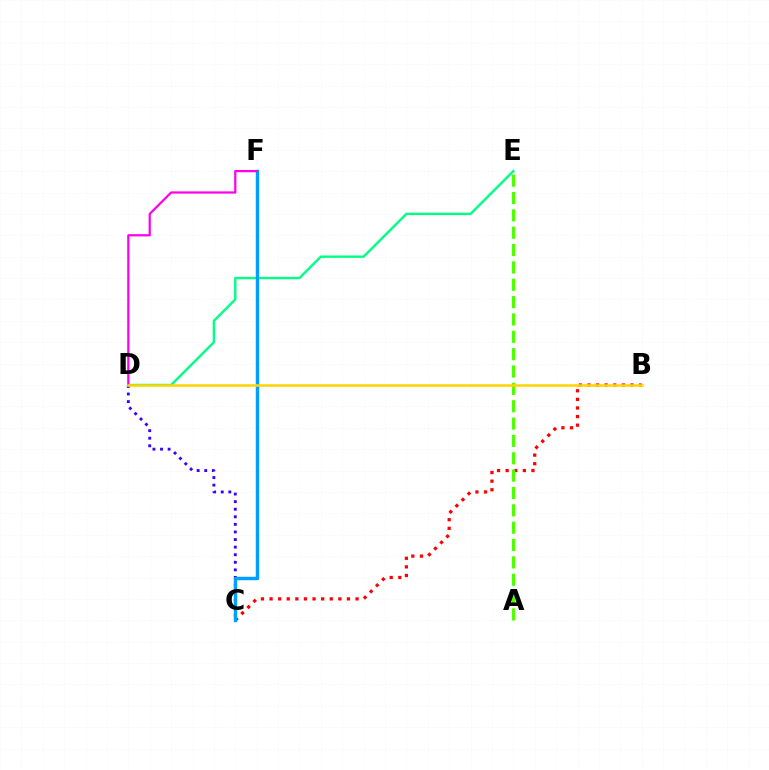{('B', 'C'): [{'color': '#ff0000', 'line_style': 'dotted', 'thickness': 2.34}], ('C', 'D'): [{'color': '#3700ff', 'line_style': 'dotted', 'thickness': 2.06}], ('D', 'E'): [{'color': '#00ff86', 'line_style': 'solid', 'thickness': 1.73}], ('C', 'F'): [{'color': '#009eff', 'line_style': 'solid', 'thickness': 2.47}], ('D', 'F'): [{'color': '#ff00ed', 'line_style': 'solid', 'thickness': 1.61}], ('A', 'E'): [{'color': '#4fff00', 'line_style': 'dashed', 'thickness': 2.36}], ('B', 'D'): [{'color': '#ffd500', 'line_style': 'solid', 'thickness': 1.82}]}